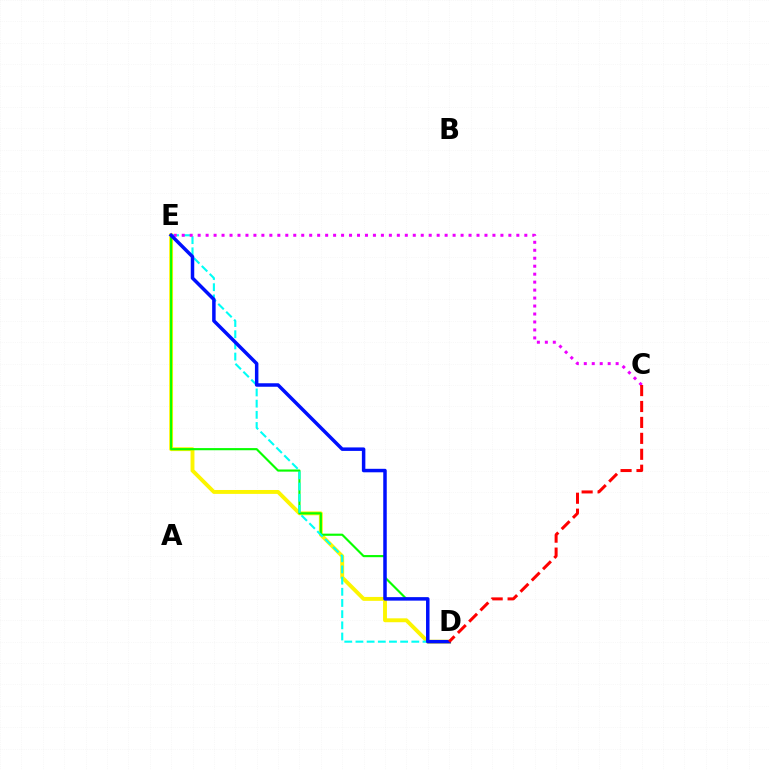{('D', 'E'): [{'color': '#fcf500', 'line_style': 'solid', 'thickness': 2.8}, {'color': '#08ff00', 'line_style': 'solid', 'thickness': 1.54}, {'color': '#00fff6', 'line_style': 'dashed', 'thickness': 1.52}, {'color': '#0010ff', 'line_style': 'solid', 'thickness': 2.51}], ('C', 'E'): [{'color': '#ee00ff', 'line_style': 'dotted', 'thickness': 2.16}], ('C', 'D'): [{'color': '#ff0000', 'line_style': 'dashed', 'thickness': 2.16}]}